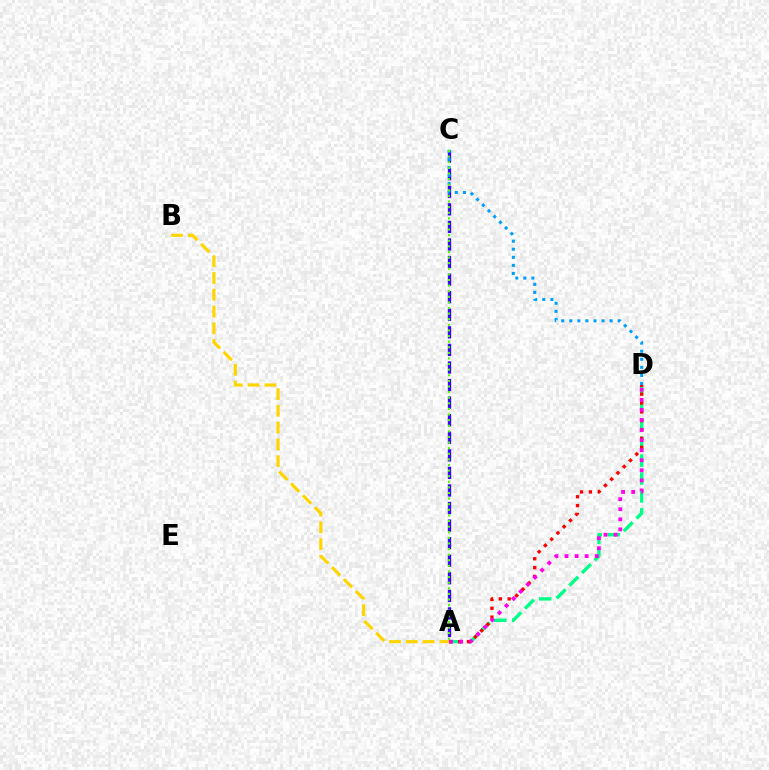{('A', 'B'): [{'color': '#ffd500', 'line_style': 'dashed', 'thickness': 2.28}], ('A', 'C'): [{'color': '#3700ff', 'line_style': 'dashed', 'thickness': 2.39}, {'color': '#4fff00', 'line_style': 'dotted', 'thickness': 1.52}], ('A', 'D'): [{'color': '#00ff86', 'line_style': 'dashed', 'thickness': 2.43}, {'color': '#ff0000', 'line_style': 'dotted', 'thickness': 2.41}, {'color': '#ff00ed', 'line_style': 'dotted', 'thickness': 2.73}], ('C', 'D'): [{'color': '#009eff', 'line_style': 'dotted', 'thickness': 2.19}]}